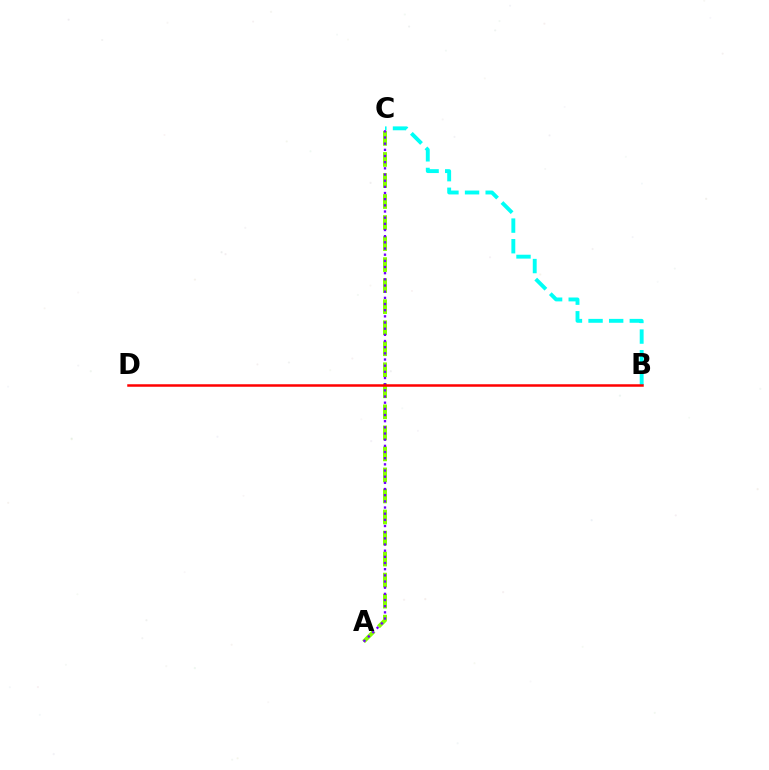{('B', 'C'): [{'color': '#00fff6', 'line_style': 'dashed', 'thickness': 2.8}], ('A', 'C'): [{'color': '#84ff00', 'line_style': 'dashed', 'thickness': 2.86}, {'color': '#7200ff', 'line_style': 'dotted', 'thickness': 1.68}], ('B', 'D'): [{'color': '#ff0000', 'line_style': 'solid', 'thickness': 1.8}]}